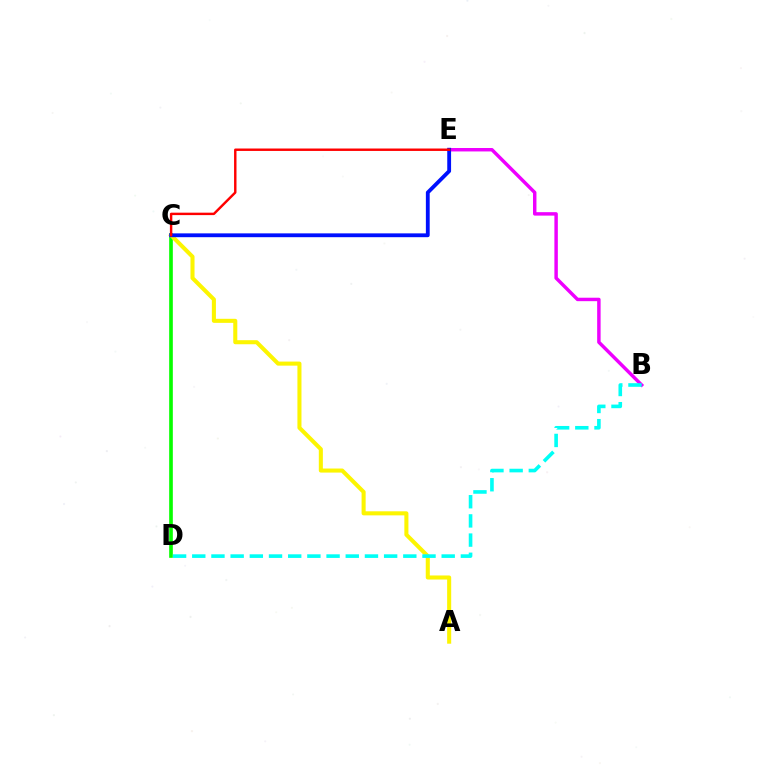{('B', 'E'): [{'color': '#ee00ff', 'line_style': 'solid', 'thickness': 2.48}], ('C', 'D'): [{'color': '#08ff00', 'line_style': 'solid', 'thickness': 2.63}], ('A', 'C'): [{'color': '#fcf500', 'line_style': 'solid', 'thickness': 2.92}], ('C', 'E'): [{'color': '#0010ff', 'line_style': 'solid', 'thickness': 2.75}, {'color': '#ff0000', 'line_style': 'solid', 'thickness': 1.75}], ('B', 'D'): [{'color': '#00fff6', 'line_style': 'dashed', 'thickness': 2.61}]}